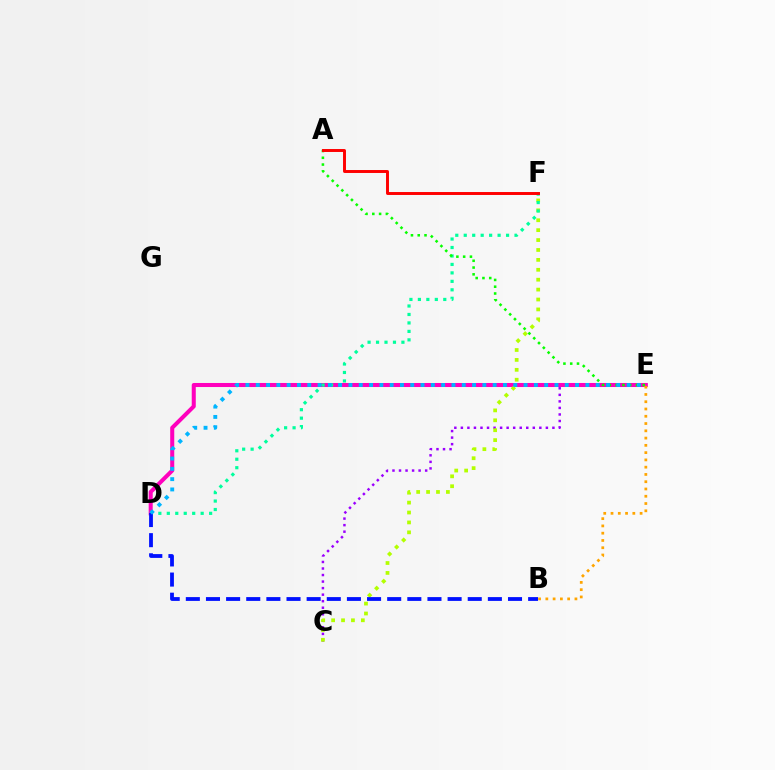{('C', 'E'): [{'color': '#9b00ff', 'line_style': 'dotted', 'thickness': 1.78}], ('D', 'E'): [{'color': '#ff00bd', 'line_style': 'solid', 'thickness': 2.91}, {'color': '#00b5ff', 'line_style': 'dotted', 'thickness': 2.8}], ('C', 'F'): [{'color': '#b3ff00', 'line_style': 'dotted', 'thickness': 2.69}], ('D', 'F'): [{'color': '#00ff9d', 'line_style': 'dotted', 'thickness': 2.3}], ('A', 'E'): [{'color': '#08ff00', 'line_style': 'dotted', 'thickness': 1.84}], ('B', 'E'): [{'color': '#ffa500', 'line_style': 'dotted', 'thickness': 1.98}], ('B', 'D'): [{'color': '#0010ff', 'line_style': 'dashed', 'thickness': 2.74}], ('A', 'F'): [{'color': '#ff0000', 'line_style': 'solid', 'thickness': 2.12}]}